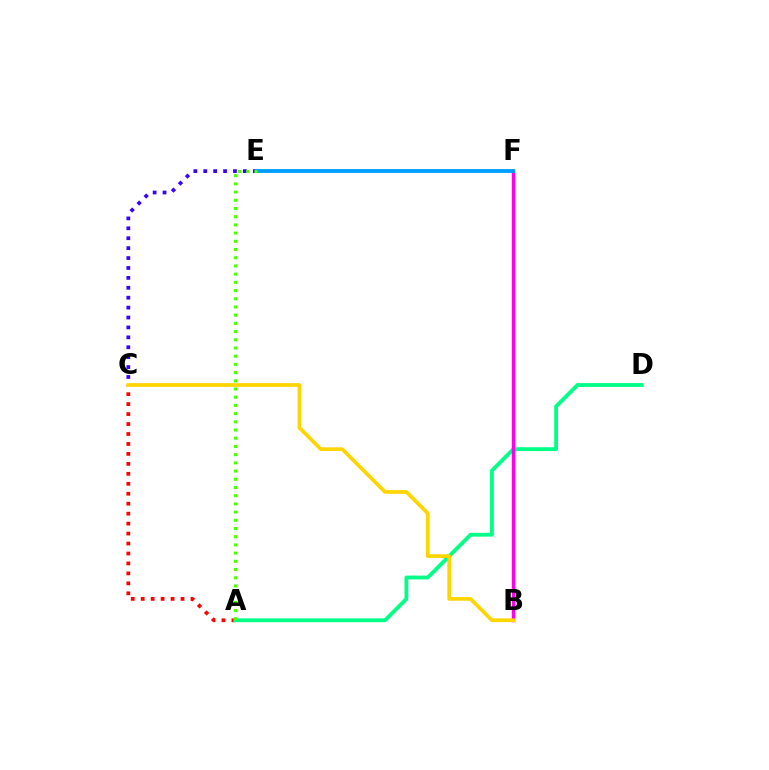{('A', 'C'): [{'color': '#ff0000', 'line_style': 'dotted', 'thickness': 2.71}], ('C', 'E'): [{'color': '#3700ff', 'line_style': 'dotted', 'thickness': 2.69}], ('A', 'D'): [{'color': '#00ff86', 'line_style': 'solid', 'thickness': 2.76}], ('B', 'F'): [{'color': '#ff00ed', 'line_style': 'solid', 'thickness': 2.48}], ('E', 'F'): [{'color': '#009eff', 'line_style': 'solid', 'thickness': 2.76}], ('A', 'E'): [{'color': '#4fff00', 'line_style': 'dotted', 'thickness': 2.23}], ('B', 'C'): [{'color': '#ffd500', 'line_style': 'solid', 'thickness': 2.67}]}